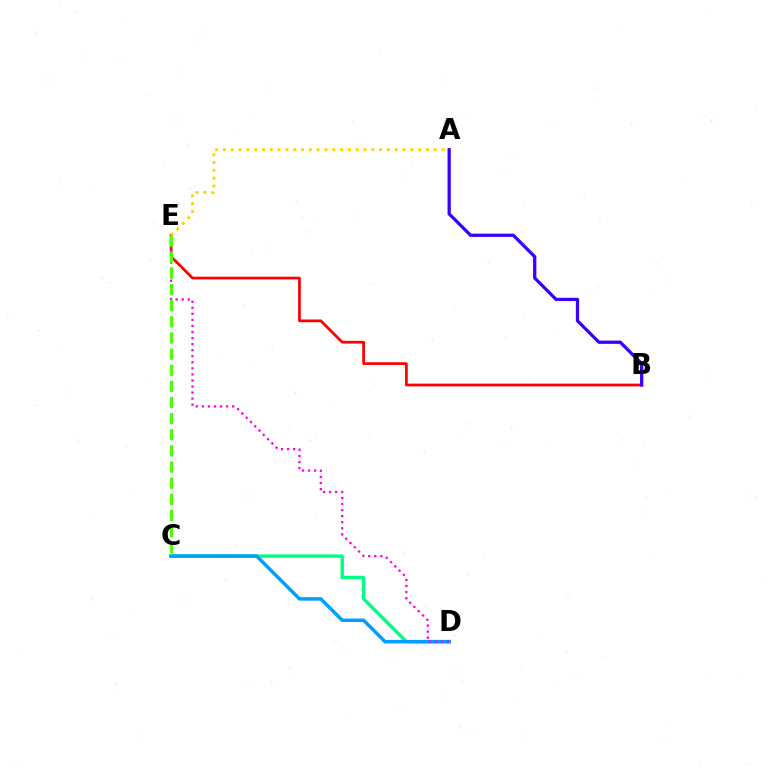{('B', 'E'): [{'color': '#ff0000', 'line_style': 'solid', 'thickness': 1.97}], ('A', 'B'): [{'color': '#3700ff', 'line_style': 'solid', 'thickness': 2.35}], ('C', 'D'): [{'color': '#00ff86', 'line_style': 'solid', 'thickness': 2.48}, {'color': '#009eff', 'line_style': 'solid', 'thickness': 2.51}], ('D', 'E'): [{'color': '#ff00ed', 'line_style': 'dotted', 'thickness': 1.64}], ('C', 'E'): [{'color': '#4fff00', 'line_style': 'dashed', 'thickness': 2.19}], ('A', 'E'): [{'color': '#ffd500', 'line_style': 'dotted', 'thickness': 2.12}]}